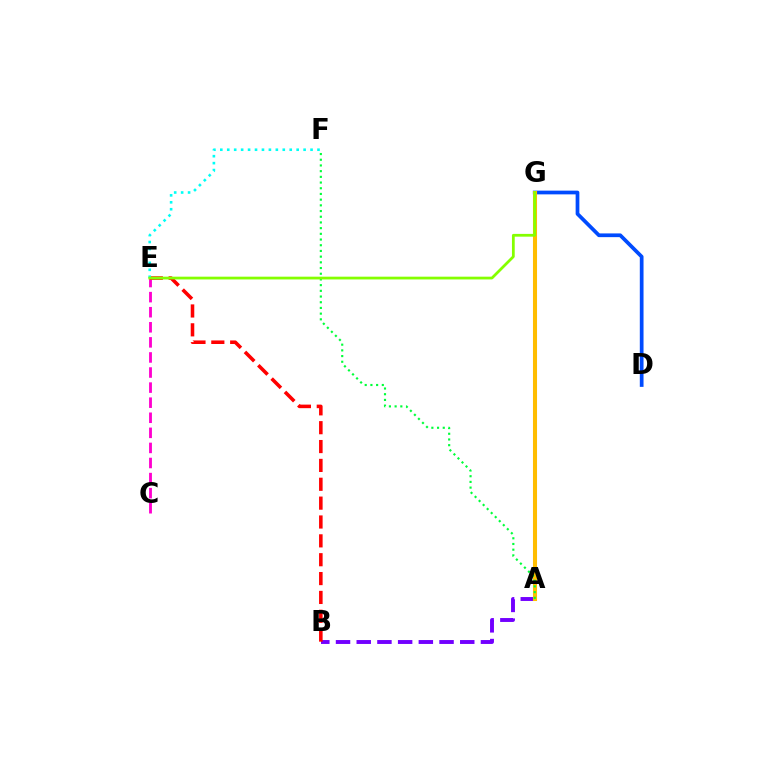{('C', 'E'): [{'color': '#ff00cf', 'line_style': 'dashed', 'thickness': 2.05}], ('D', 'G'): [{'color': '#004bff', 'line_style': 'solid', 'thickness': 2.68}], ('A', 'B'): [{'color': '#7200ff', 'line_style': 'dashed', 'thickness': 2.81}], ('A', 'G'): [{'color': '#ffbd00', 'line_style': 'solid', 'thickness': 2.93}], ('A', 'F'): [{'color': '#00ff39', 'line_style': 'dotted', 'thickness': 1.55}], ('B', 'E'): [{'color': '#ff0000', 'line_style': 'dashed', 'thickness': 2.56}], ('E', 'F'): [{'color': '#00fff6', 'line_style': 'dotted', 'thickness': 1.89}], ('E', 'G'): [{'color': '#84ff00', 'line_style': 'solid', 'thickness': 1.99}]}